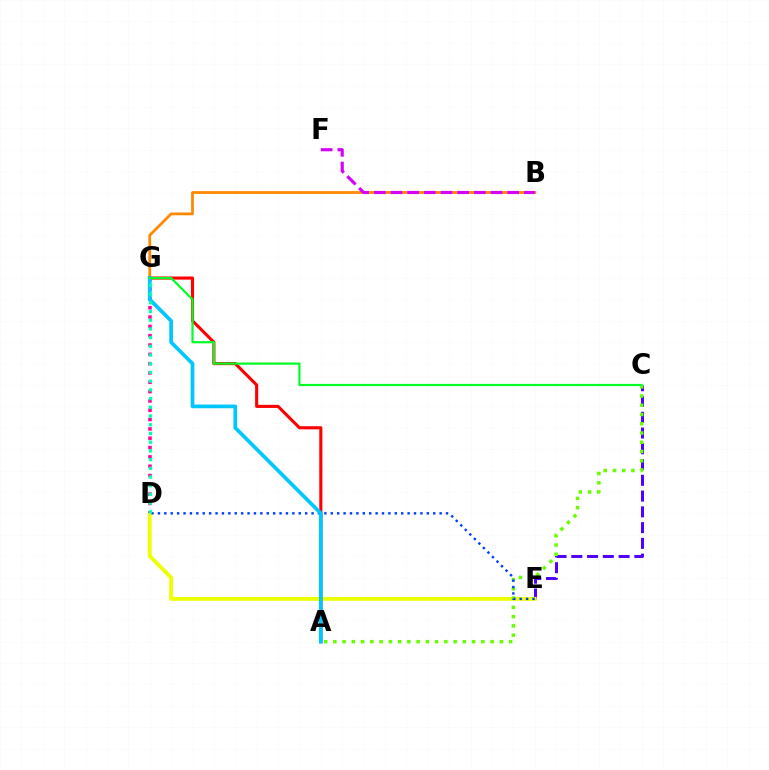{('B', 'G'): [{'color': '#ff8800', 'line_style': 'solid', 'thickness': 1.99}], ('C', 'E'): [{'color': '#4f00ff', 'line_style': 'dashed', 'thickness': 2.14}], ('D', 'E'): [{'color': '#eeff00', 'line_style': 'solid', 'thickness': 2.75}, {'color': '#003fff', 'line_style': 'dotted', 'thickness': 1.74}], ('D', 'G'): [{'color': '#ff00a0', 'line_style': 'dotted', 'thickness': 2.53}, {'color': '#00ffaf', 'line_style': 'dotted', 'thickness': 2.37}], ('A', 'C'): [{'color': '#66ff00', 'line_style': 'dotted', 'thickness': 2.51}], ('A', 'G'): [{'color': '#ff0000', 'line_style': 'solid', 'thickness': 2.24}, {'color': '#00c7ff', 'line_style': 'solid', 'thickness': 2.68}], ('B', 'F'): [{'color': '#d600ff', 'line_style': 'dashed', 'thickness': 2.27}], ('C', 'G'): [{'color': '#00ff27', 'line_style': 'solid', 'thickness': 1.58}]}